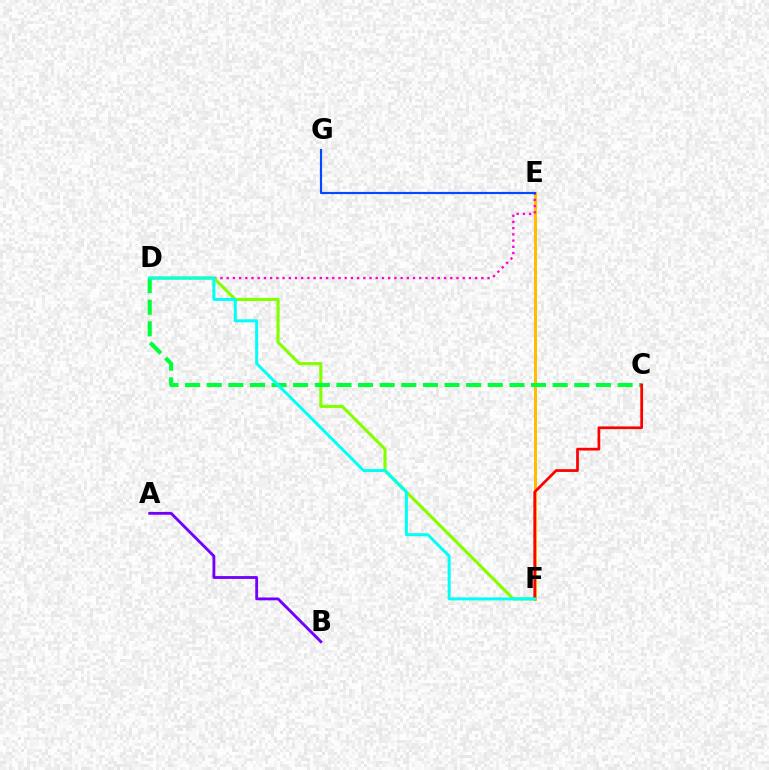{('E', 'F'): [{'color': '#ffbd00', 'line_style': 'solid', 'thickness': 2.15}], ('D', 'E'): [{'color': '#ff00cf', 'line_style': 'dotted', 'thickness': 1.69}], ('D', 'F'): [{'color': '#84ff00', 'line_style': 'solid', 'thickness': 2.25}, {'color': '#00fff6', 'line_style': 'solid', 'thickness': 2.15}], ('C', 'D'): [{'color': '#00ff39', 'line_style': 'dashed', 'thickness': 2.94}], ('C', 'F'): [{'color': '#ff0000', 'line_style': 'solid', 'thickness': 1.97}], ('E', 'G'): [{'color': '#004bff', 'line_style': 'solid', 'thickness': 1.56}], ('A', 'B'): [{'color': '#7200ff', 'line_style': 'solid', 'thickness': 2.04}]}